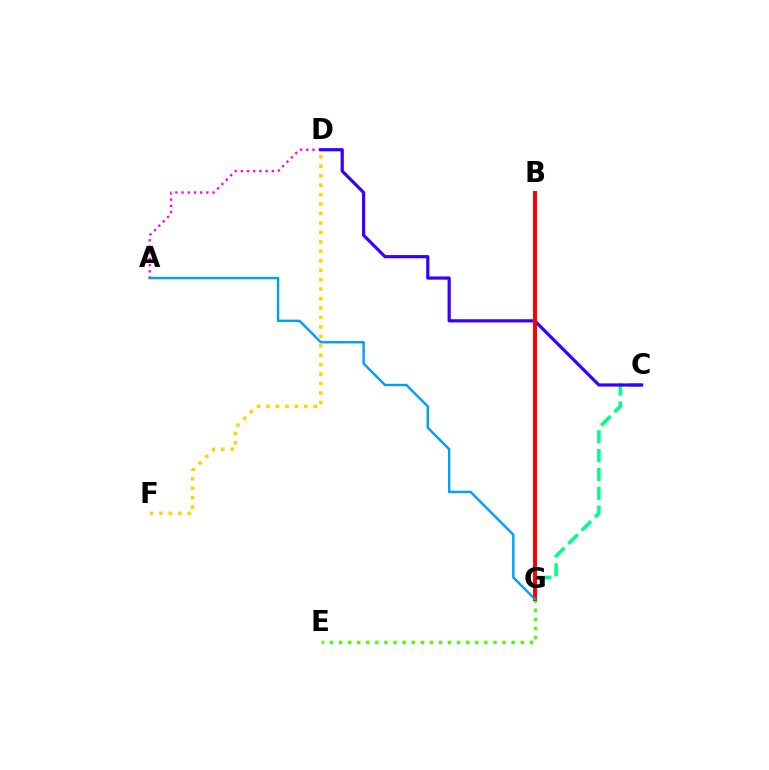{('D', 'F'): [{'color': '#ffd500', 'line_style': 'dotted', 'thickness': 2.57}], ('C', 'G'): [{'color': '#00ff86', 'line_style': 'dashed', 'thickness': 2.56}], ('A', 'D'): [{'color': '#ff00ed', 'line_style': 'dotted', 'thickness': 1.68}], ('C', 'D'): [{'color': '#3700ff', 'line_style': 'solid', 'thickness': 2.3}], ('E', 'G'): [{'color': '#4fff00', 'line_style': 'dotted', 'thickness': 2.47}], ('B', 'G'): [{'color': '#ff0000', 'line_style': 'solid', 'thickness': 2.86}], ('A', 'G'): [{'color': '#009eff', 'line_style': 'solid', 'thickness': 1.74}]}